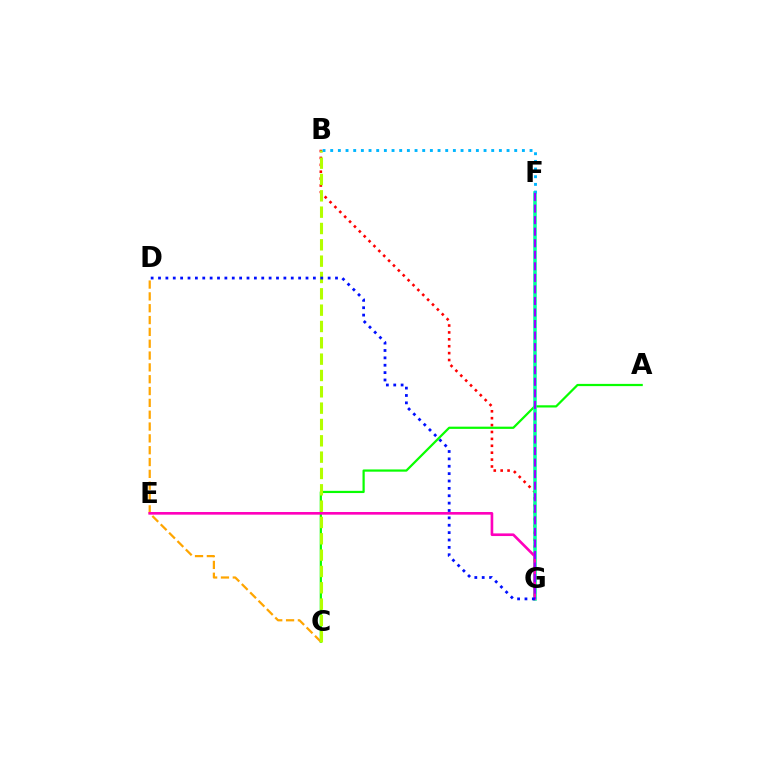{('A', 'C'): [{'color': '#08ff00', 'line_style': 'solid', 'thickness': 1.6}], ('B', 'G'): [{'color': '#ff0000', 'line_style': 'dotted', 'thickness': 1.87}], ('C', 'D'): [{'color': '#ffa500', 'line_style': 'dashed', 'thickness': 1.61}], ('F', 'G'): [{'color': '#00ff9d', 'line_style': 'solid', 'thickness': 2.56}, {'color': '#9b00ff', 'line_style': 'dashed', 'thickness': 1.57}], ('E', 'G'): [{'color': '#ff00bd', 'line_style': 'solid', 'thickness': 1.9}], ('B', 'C'): [{'color': '#b3ff00', 'line_style': 'dashed', 'thickness': 2.22}], ('B', 'F'): [{'color': '#00b5ff', 'line_style': 'dotted', 'thickness': 2.08}], ('D', 'G'): [{'color': '#0010ff', 'line_style': 'dotted', 'thickness': 2.0}]}